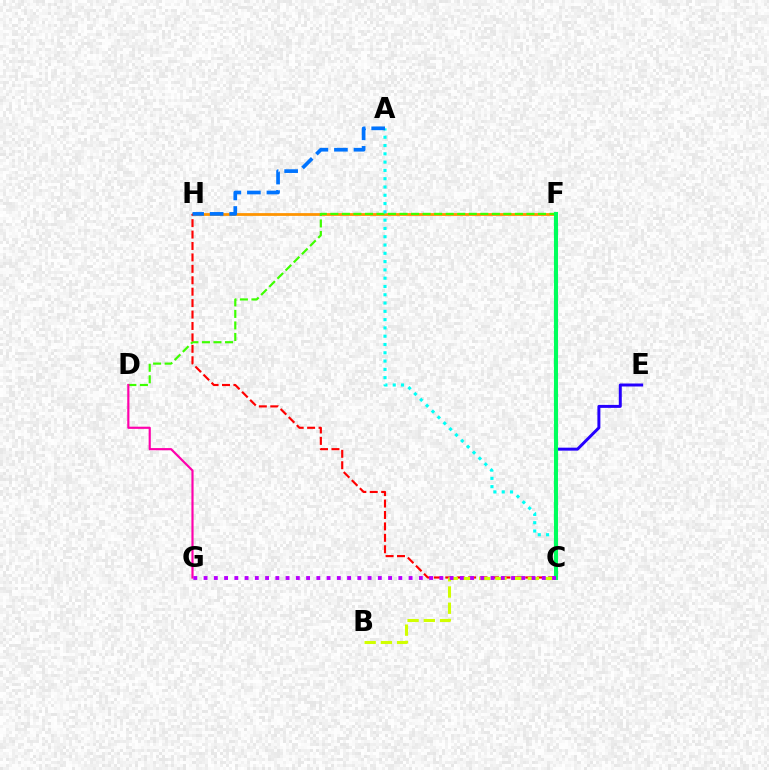{('F', 'H'): [{'color': '#ff9400', 'line_style': 'solid', 'thickness': 2.0}], ('D', 'F'): [{'color': '#3dff00', 'line_style': 'dashed', 'thickness': 1.57}], ('C', 'H'): [{'color': '#ff0000', 'line_style': 'dashed', 'thickness': 1.55}], ('B', 'C'): [{'color': '#d1ff00', 'line_style': 'dashed', 'thickness': 2.2}], ('D', 'G'): [{'color': '#ff00ac', 'line_style': 'solid', 'thickness': 1.56}], ('C', 'E'): [{'color': '#2500ff', 'line_style': 'solid', 'thickness': 2.14}], ('A', 'C'): [{'color': '#00fff6', 'line_style': 'dotted', 'thickness': 2.25}], ('C', 'F'): [{'color': '#00ff5c', 'line_style': 'solid', 'thickness': 2.93}], ('C', 'G'): [{'color': '#b900ff', 'line_style': 'dotted', 'thickness': 2.78}], ('A', 'H'): [{'color': '#0074ff', 'line_style': 'dashed', 'thickness': 2.66}]}